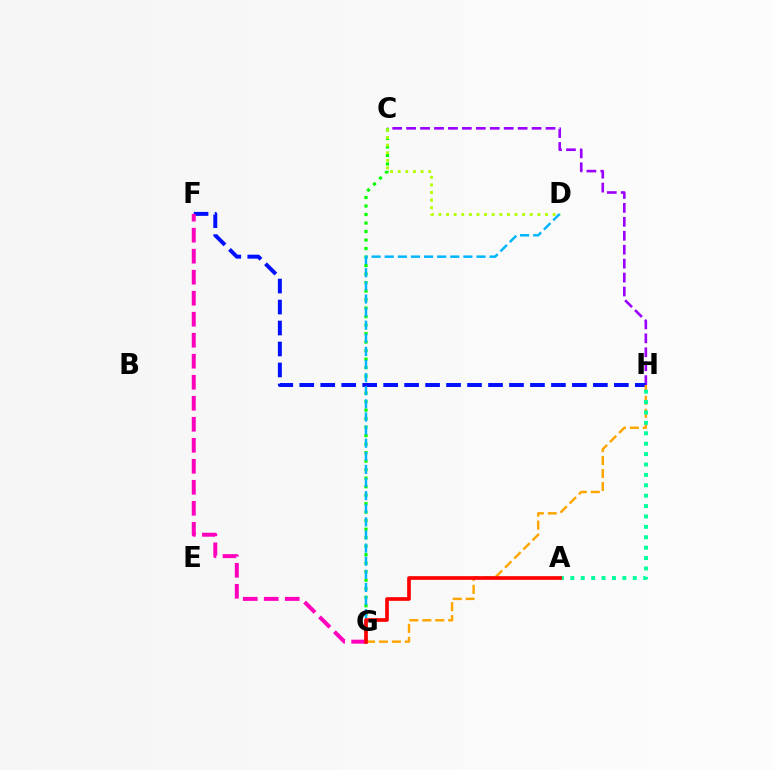{('C', 'H'): [{'color': '#9b00ff', 'line_style': 'dashed', 'thickness': 1.89}], ('C', 'G'): [{'color': '#08ff00', 'line_style': 'dotted', 'thickness': 2.31}], ('C', 'D'): [{'color': '#b3ff00', 'line_style': 'dotted', 'thickness': 2.07}], ('F', 'H'): [{'color': '#0010ff', 'line_style': 'dashed', 'thickness': 2.85}], ('D', 'G'): [{'color': '#00b5ff', 'line_style': 'dashed', 'thickness': 1.78}], ('G', 'H'): [{'color': '#ffa500', 'line_style': 'dashed', 'thickness': 1.76}], ('A', 'H'): [{'color': '#00ff9d', 'line_style': 'dotted', 'thickness': 2.83}], ('F', 'G'): [{'color': '#ff00bd', 'line_style': 'dashed', 'thickness': 2.85}], ('A', 'G'): [{'color': '#ff0000', 'line_style': 'solid', 'thickness': 2.64}]}